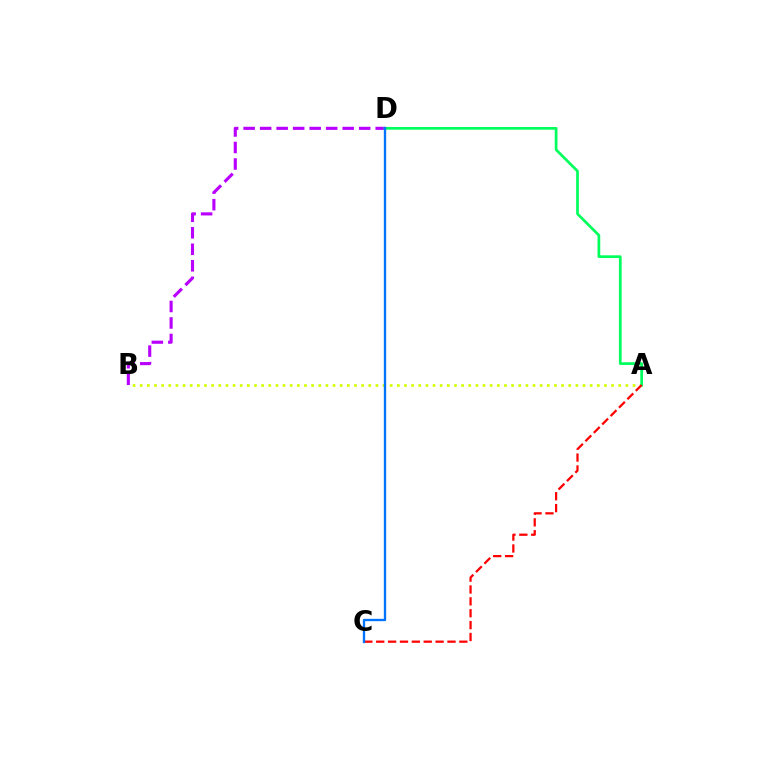{('B', 'D'): [{'color': '#b900ff', 'line_style': 'dashed', 'thickness': 2.24}], ('A', 'B'): [{'color': '#d1ff00', 'line_style': 'dotted', 'thickness': 1.94}], ('A', 'D'): [{'color': '#00ff5c', 'line_style': 'solid', 'thickness': 1.95}], ('A', 'C'): [{'color': '#ff0000', 'line_style': 'dashed', 'thickness': 1.61}], ('C', 'D'): [{'color': '#0074ff', 'line_style': 'solid', 'thickness': 1.68}]}